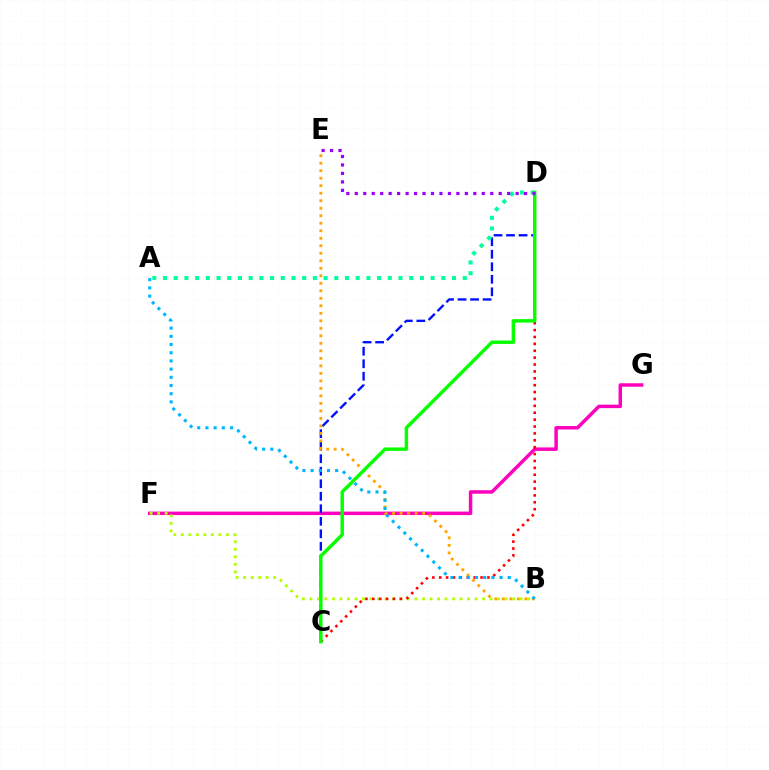{('F', 'G'): [{'color': '#ff00bd', 'line_style': 'solid', 'thickness': 2.5}], ('C', 'D'): [{'color': '#0010ff', 'line_style': 'dashed', 'thickness': 1.7}, {'color': '#ff0000', 'line_style': 'dotted', 'thickness': 1.87}, {'color': '#08ff00', 'line_style': 'solid', 'thickness': 2.48}], ('B', 'F'): [{'color': '#b3ff00', 'line_style': 'dotted', 'thickness': 2.04}], ('B', 'E'): [{'color': '#ffa500', 'line_style': 'dotted', 'thickness': 2.04}], ('A', 'B'): [{'color': '#00b5ff', 'line_style': 'dotted', 'thickness': 2.23}], ('A', 'D'): [{'color': '#00ff9d', 'line_style': 'dotted', 'thickness': 2.91}], ('D', 'E'): [{'color': '#9b00ff', 'line_style': 'dotted', 'thickness': 2.3}]}